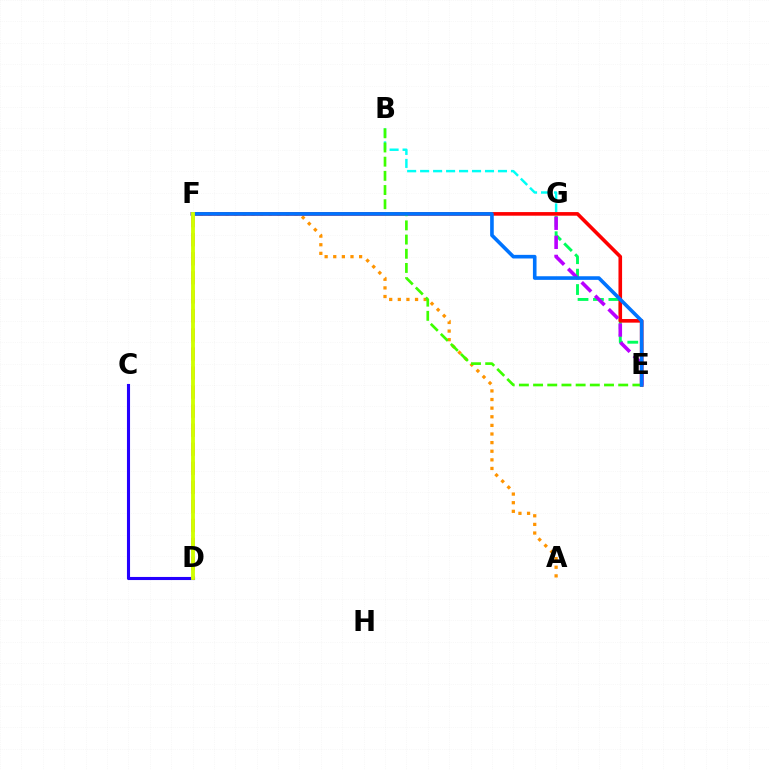{('B', 'G'): [{'color': '#00fff6', 'line_style': 'dashed', 'thickness': 1.76}], ('C', 'D'): [{'color': '#2500ff', 'line_style': 'solid', 'thickness': 2.23}], ('A', 'F'): [{'color': '#ff9400', 'line_style': 'dotted', 'thickness': 2.34}], ('E', 'G'): [{'color': '#00ff5c', 'line_style': 'dashed', 'thickness': 2.1}, {'color': '#b900ff', 'line_style': 'dashed', 'thickness': 2.59}], ('D', 'F'): [{'color': '#ff00ac', 'line_style': 'dashed', 'thickness': 2.59}, {'color': '#d1ff00', 'line_style': 'solid', 'thickness': 2.77}], ('E', 'F'): [{'color': '#ff0000', 'line_style': 'solid', 'thickness': 2.6}, {'color': '#0074ff', 'line_style': 'solid', 'thickness': 2.6}], ('B', 'E'): [{'color': '#3dff00', 'line_style': 'dashed', 'thickness': 1.93}]}